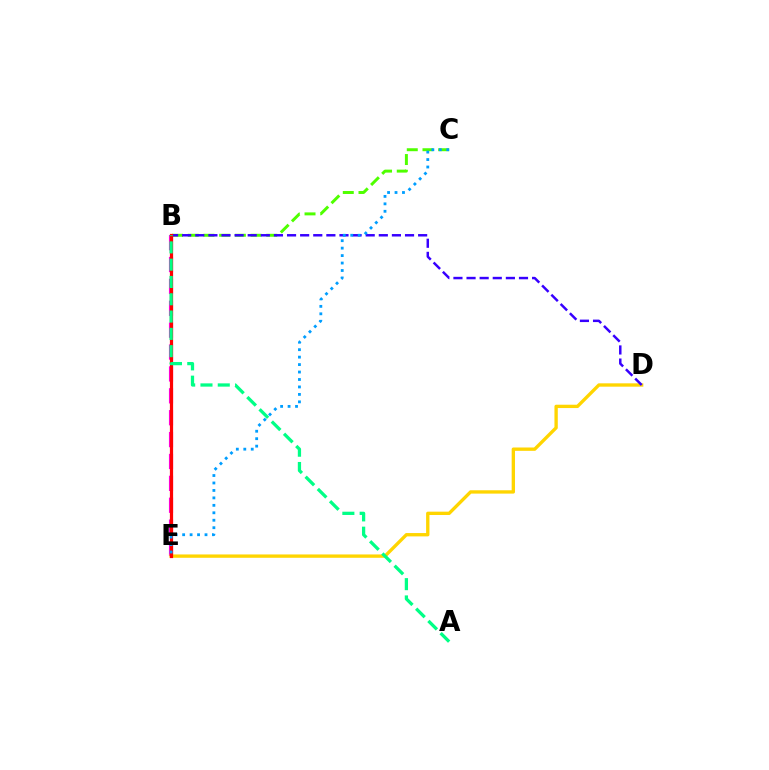{('B', 'E'): [{'color': '#ff00ed', 'line_style': 'dashed', 'thickness': 2.97}, {'color': '#ff0000', 'line_style': 'solid', 'thickness': 2.32}], ('B', 'C'): [{'color': '#4fff00', 'line_style': 'dashed', 'thickness': 2.13}], ('D', 'E'): [{'color': '#ffd500', 'line_style': 'solid', 'thickness': 2.41}], ('B', 'D'): [{'color': '#3700ff', 'line_style': 'dashed', 'thickness': 1.78}], ('A', 'B'): [{'color': '#00ff86', 'line_style': 'dashed', 'thickness': 2.35}], ('C', 'E'): [{'color': '#009eff', 'line_style': 'dotted', 'thickness': 2.03}]}